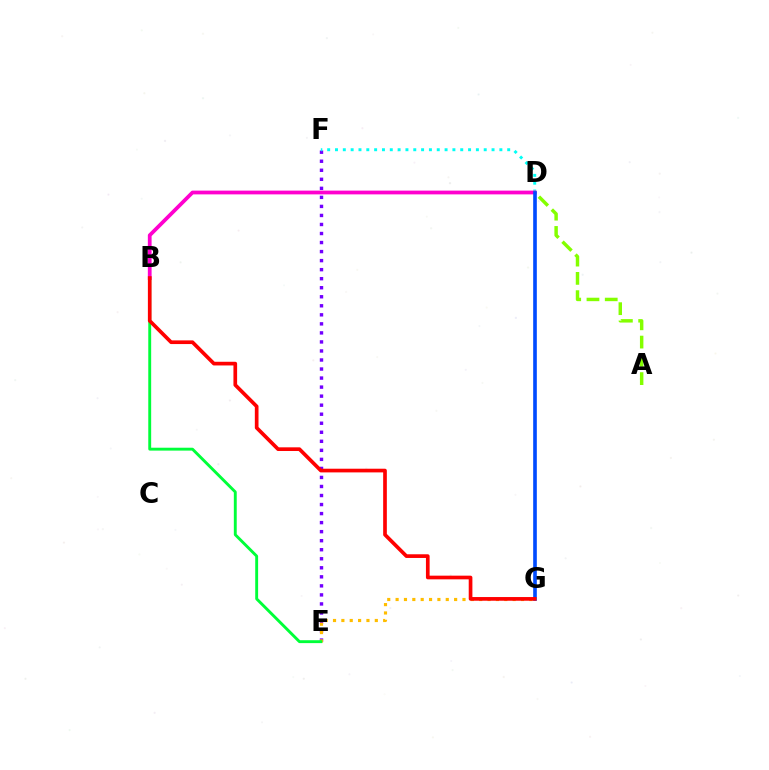{('E', 'F'): [{'color': '#7200ff', 'line_style': 'dotted', 'thickness': 2.45}], ('E', 'G'): [{'color': '#ffbd00', 'line_style': 'dotted', 'thickness': 2.27}], ('A', 'D'): [{'color': '#84ff00', 'line_style': 'dashed', 'thickness': 2.48}], ('D', 'F'): [{'color': '#00fff6', 'line_style': 'dotted', 'thickness': 2.13}], ('B', 'E'): [{'color': '#00ff39', 'line_style': 'solid', 'thickness': 2.08}], ('B', 'D'): [{'color': '#ff00cf', 'line_style': 'solid', 'thickness': 2.71}], ('D', 'G'): [{'color': '#004bff', 'line_style': 'solid', 'thickness': 2.62}], ('B', 'G'): [{'color': '#ff0000', 'line_style': 'solid', 'thickness': 2.65}]}